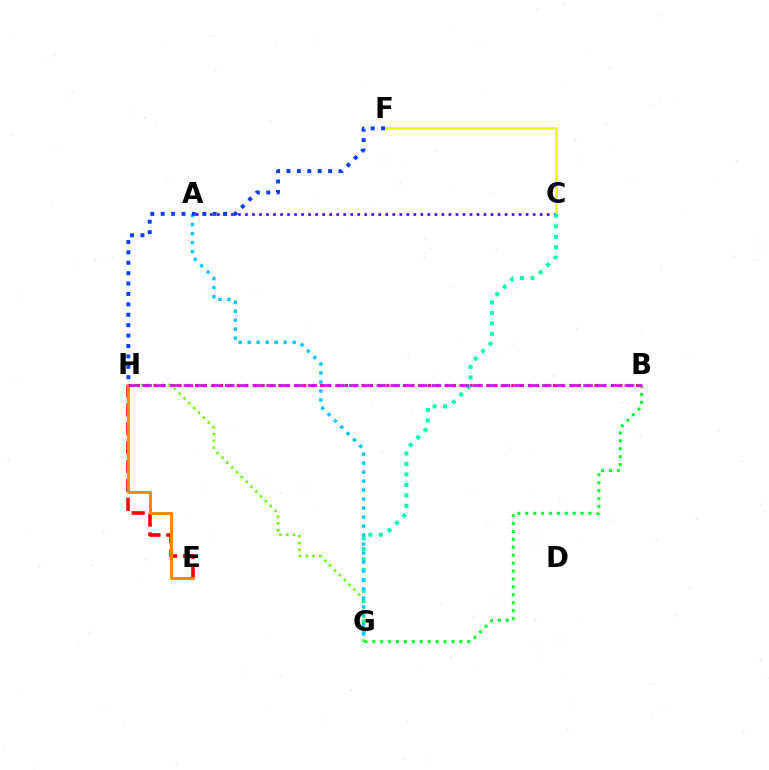{('G', 'H'): [{'color': '#66ff00', 'line_style': 'dotted', 'thickness': 1.85}], ('A', 'C'): [{'color': '#4f00ff', 'line_style': 'dotted', 'thickness': 1.91}], ('C', 'F'): [{'color': '#eeff00', 'line_style': 'solid', 'thickness': 1.86}], ('B', 'H'): [{'color': '#ff00a0', 'line_style': 'dotted', 'thickness': 2.26}, {'color': '#d600ff', 'line_style': 'dashed', 'thickness': 1.87}], ('E', 'H'): [{'color': '#ff0000', 'line_style': 'dashed', 'thickness': 2.56}, {'color': '#ff8800', 'line_style': 'solid', 'thickness': 2.12}], ('C', 'G'): [{'color': '#00ffaf', 'line_style': 'dotted', 'thickness': 2.85}], ('A', 'G'): [{'color': '#00c7ff', 'line_style': 'dotted', 'thickness': 2.44}], ('B', 'G'): [{'color': '#00ff27', 'line_style': 'dotted', 'thickness': 2.15}], ('F', 'H'): [{'color': '#003fff', 'line_style': 'dotted', 'thickness': 2.83}]}